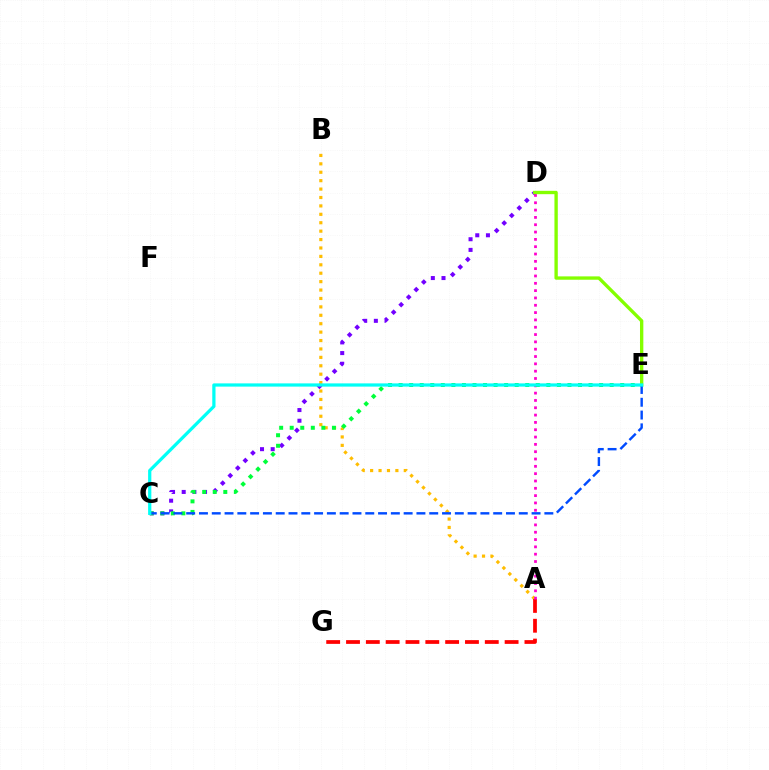{('A', 'B'): [{'color': '#ffbd00', 'line_style': 'dotted', 'thickness': 2.29}], ('A', 'G'): [{'color': '#ff0000', 'line_style': 'dashed', 'thickness': 2.69}], ('C', 'D'): [{'color': '#7200ff', 'line_style': 'dotted', 'thickness': 2.9}], ('A', 'D'): [{'color': '#ff00cf', 'line_style': 'dotted', 'thickness': 1.99}], ('C', 'E'): [{'color': '#00ff39', 'line_style': 'dotted', 'thickness': 2.87}, {'color': '#004bff', 'line_style': 'dashed', 'thickness': 1.74}, {'color': '#00fff6', 'line_style': 'solid', 'thickness': 2.33}], ('D', 'E'): [{'color': '#84ff00', 'line_style': 'solid', 'thickness': 2.41}]}